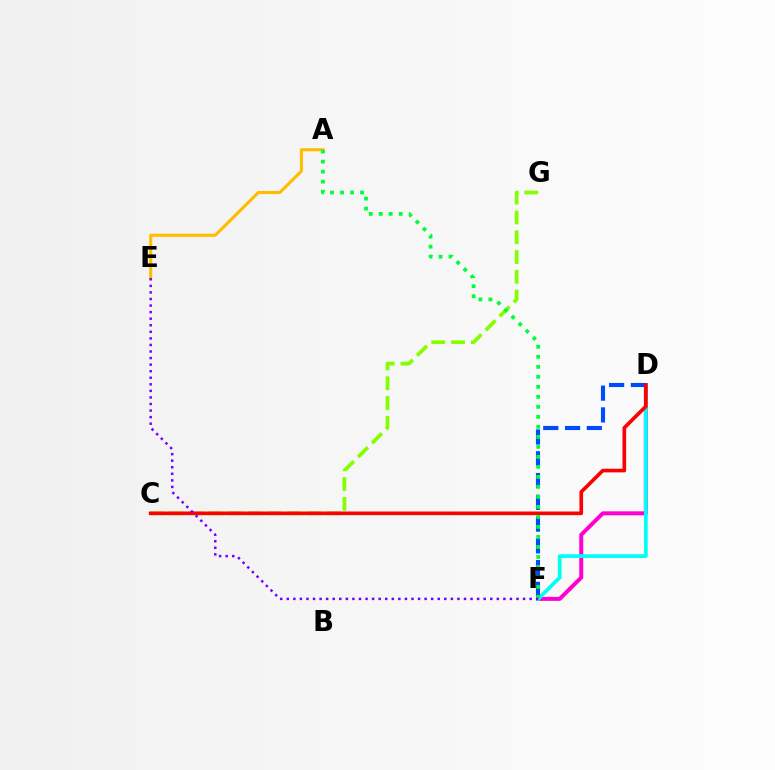{('C', 'G'): [{'color': '#84ff00', 'line_style': 'dashed', 'thickness': 2.69}], ('D', 'F'): [{'color': '#ff00cf', 'line_style': 'solid', 'thickness': 2.87}, {'color': '#00fff6', 'line_style': 'solid', 'thickness': 2.69}, {'color': '#004bff', 'line_style': 'dashed', 'thickness': 2.96}], ('A', 'E'): [{'color': '#ffbd00', 'line_style': 'solid', 'thickness': 2.22}], ('C', 'D'): [{'color': '#ff0000', 'line_style': 'solid', 'thickness': 2.62}], ('A', 'F'): [{'color': '#00ff39', 'line_style': 'dotted', 'thickness': 2.72}], ('E', 'F'): [{'color': '#7200ff', 'line_style': 'dotted', 'thickness': 1.78}]}